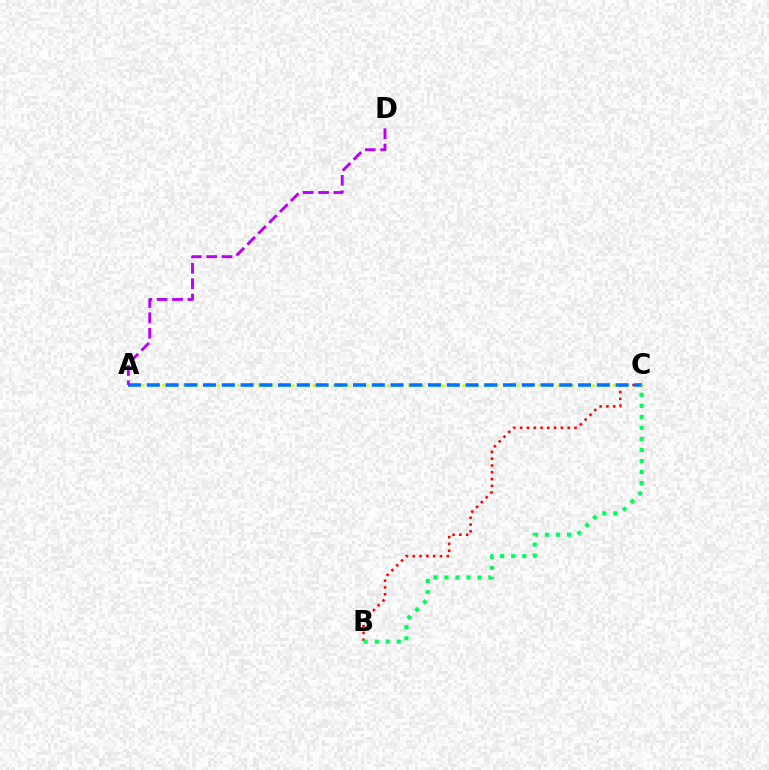{('A', 'C'): [{'color': '#d1ff00', 'line_style': 'dotted', 'thickness': 1.85}, {'color': '#0074ff', 'line_style': 'dashed', 'thickness': 2.55}], ('B', 'C'): [{'color': '#ff0000', 'line_style': 'dotted', 'thickness': 1.85}, {'color': '#00ff5c', 'line_style': 'dotted', 'thickness': 3.0}], ('A', 'D'): [{'color': '#b900ff', 'line_style': 'dashed', 'thickness': 2.09}]}